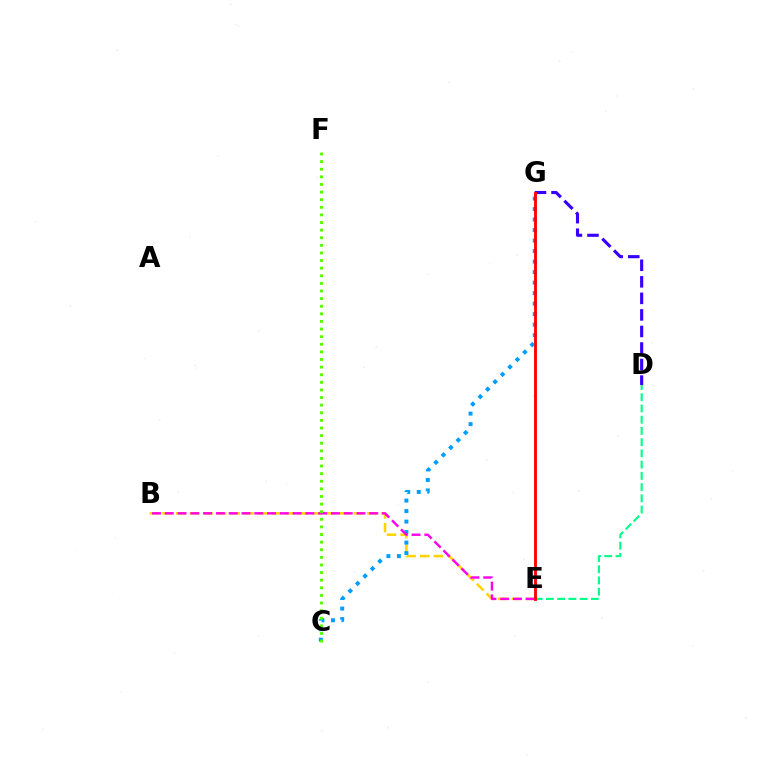{('D', 'E'): [{'color': '#00ff86', 'line_style': 'dashed', 'thickness': 1.53}], ('D', 'G'): [{'color': '#3700ff', 'line_style': 'dashed', 'thickness': 2.25}], ('B', 'E'): [{'color': '#ffd500', 'line_style': 'dashed', 'thickness': 1.86}, {'color': '#ff00ed', 'line_style': 'dashed', 'thickness': 1.74}], ('C', 'G'): [{'color': '#009eff', 'line_style': 'dotted', 'thickness': 2.85}], ('C', 'F'): [{'color': '#4fff00', 'line_style': 'dotted', 'thickness': 2.07}], ('E', 'G'): [{'color': '#ff0000', 'line_style': 'solid', 'thickness': 2.04}]}